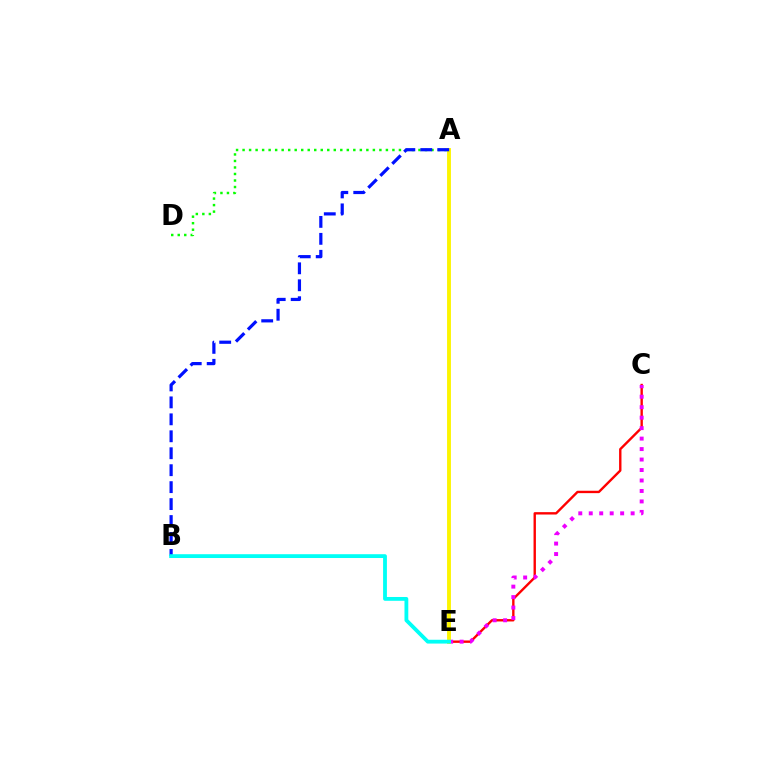{('C', 'E'): [{'color': '#ff0000', 'line_style': 'solid', 'thickness': 1.71}, {'color': '#ee00ff', 'line_style': 'dotted', 'thickness': 2.84}], ('A', 'E'): [{'color': '#fcf500', 'line_style': 'solid', 'thickness': 2.79}], ('A', 'D'): [{'color': '#08ff00', 'line_style': 'dotted', 'thickness': 1.77}], ('A', 'B'): [{'color': '#0010ff', 'line_style': 'dashed', 'thickness': 2.3}], ('B', 'E'): [{'color': '#00fff6', 'line_style': 'solid', 'thickness': 2.74}]}